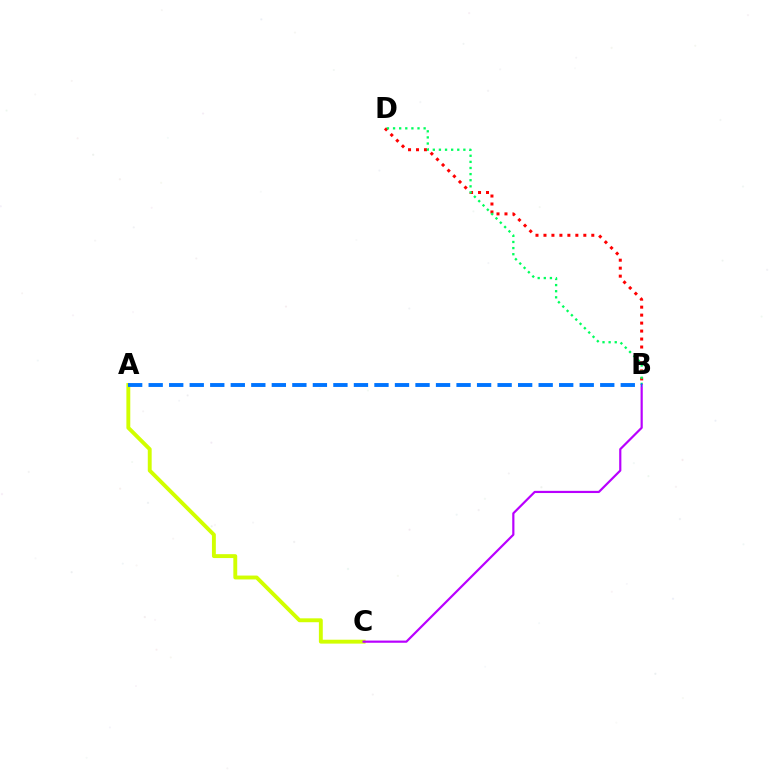{('A', 'C'): [{'color': '#d1ff00', 'line_style': 'solid', 'thickness': 2.8}], ('B', 'D'): [{'color': '#ff0000', 'line_style': 'dotted', 'thickness': 2.17}, {'color': '#00ff5c', 'line_style': 'dotted', 'thickness': 1.66}], ('B', 'C'): [{'color': '#b900ff', 'line_style': 'solid', 'thickness': 1.58}], ('A', 'B'): [{'color': '#0074ff', 'line_style': 'dashed', 'thickness': 2.79}]}